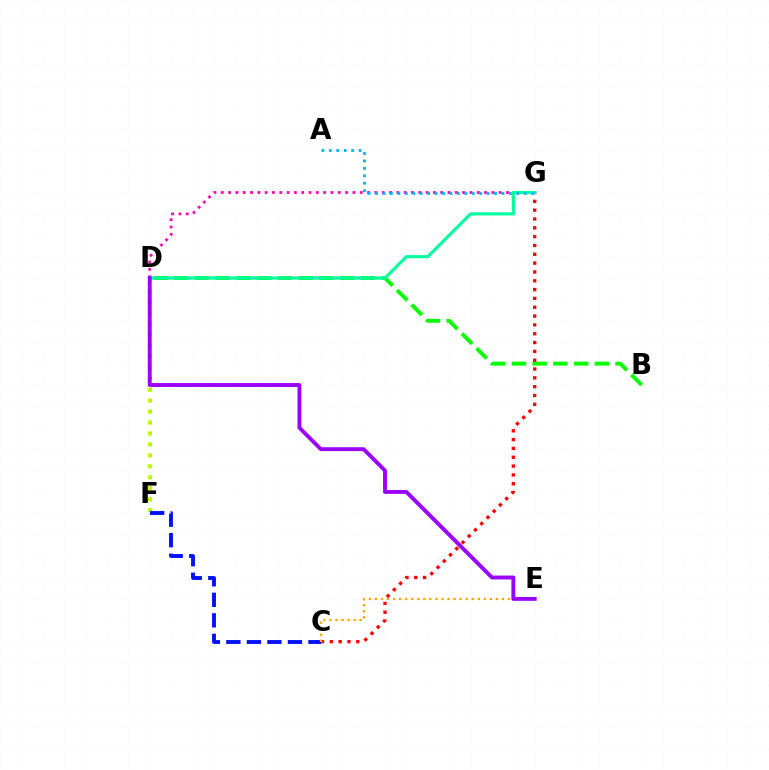{('B', 'D'): [{'color': '#08ff00', 'line_style': 'dashed', 'thickness': 2.82}], ('D', 'F'): [{'color': '#b3ff00', 'line_style': 'dotted', 'thickness': 2.98}], ('C', 'G'): [{'color': '#ff0000', 'line_style': 'dotted', 'thickness': 2.4}], ('C', 'F'): [{'color': '#0010ff', 'line_style': 'dashed', 'thickness': 2.79}], ('C', 'E'): [{'color': '#ffa500', 'line_style': 'dotted', 'thickness': 1.64}], ('D', 'G'): [{'color': '#ff00bd', 'line_style': 'dotted', 'thickness': 1.99}, {'color': '#00ff9d', 'line_style': 'solid', 'thickness': 2.25}], ('A', 'G'): [{'color': '#00b5ff', 'line_style': 'dotted', 'thickness': 2.02}], ('D', 'E'): [{'color': '#9b00ff', 'line_style': 'solid', 'thickness': 2.8}]}